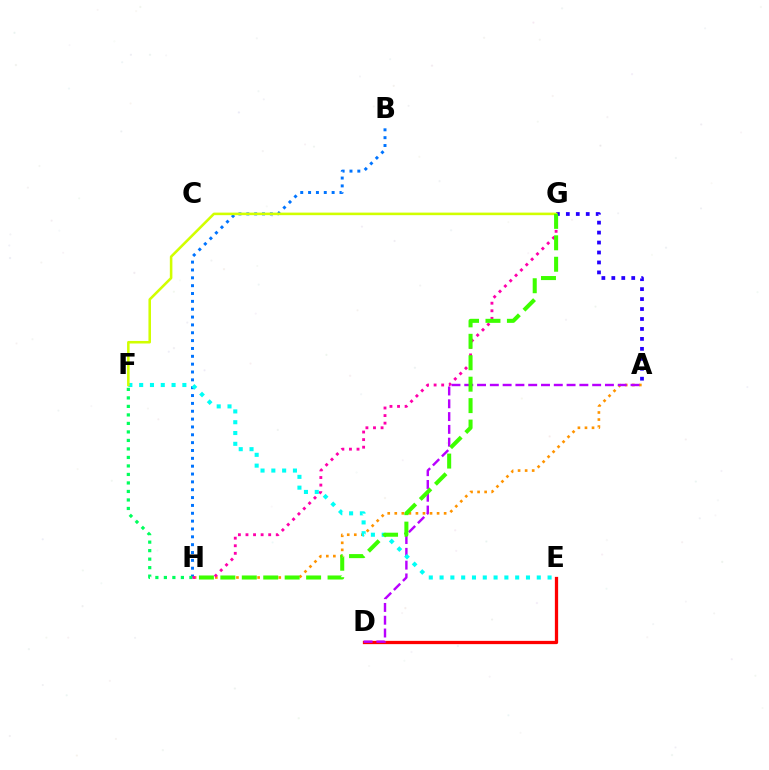{('D', 'E'): [{'color': '#ff0000', 'line_style': 'solid', 'thickness': 2.35}], ('A', 'H'): [{'color': '#ff9400', 'line_style': 'dotted', 'thickness': 1.92}], ('B', 'H'): [{'color': '#0074ff', 'line_style': 'dotted', 'thickness': 2.13}], ('F', 'H'): [{'color': '#00ff5c', 'line_style': 'dotted', 'thickness': 2.31}], ('A', 'G'): [{'color': '#2500ff', 'line_style': 'dotted', 'thickness': 2.7}], ('G', 'H'): [{'color': '#ff00ac', 'line_style': 'dotted', 'thickness': 2.06}, {'color': '#3dff00', 'line_style': 'dashed', 'thickness': 2.91}], ('A', 'D'): [{'color': '#b900ff', 'line_style': 'dashed', 'thickness': 1.74}], ('E', 'F'): [{'color': '#00fff6', 'line_style': 'dotted', 'thickness': 2.93}], ('F', 'G'): [{'color': '#d1ff00', 'line_style': 'solid', 'thickness': 1.84}]}